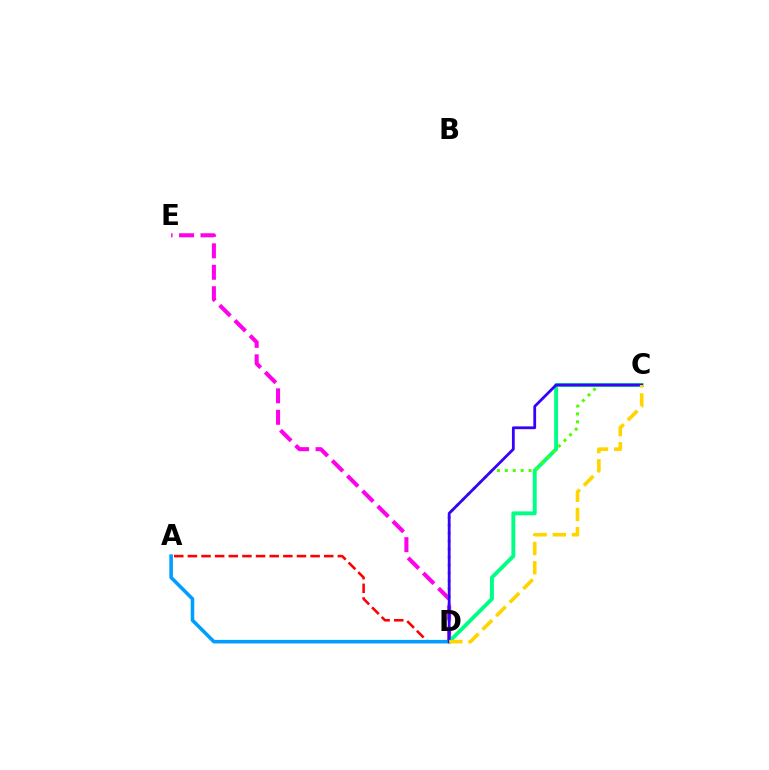{('D', 'E'): [{'color': '#ff00ed', 'line_style': 'dashed', 'thickness': 2.91}], ('C', 'D'): [{'color': '#00ff86', 'line_style': 'solid', 'thickness': 2.81}, {'color': '#4fff00', 'line_style': 'dotted', 'thickness': 2.15}, {'color': '#3700ff', 'line_style': 'solid', 'thickness': 2.01}, {'color': '#ffd500', 'line_style': 'dashed', 'thickness': 2.61}], ('A', 'D'): [{'color': '#ff0000', 'line_style': 'dashed', 'thickness': 1.85}, {'color': '#009eff', 'line_style': 'solid', 'thickness': 2.57}]}